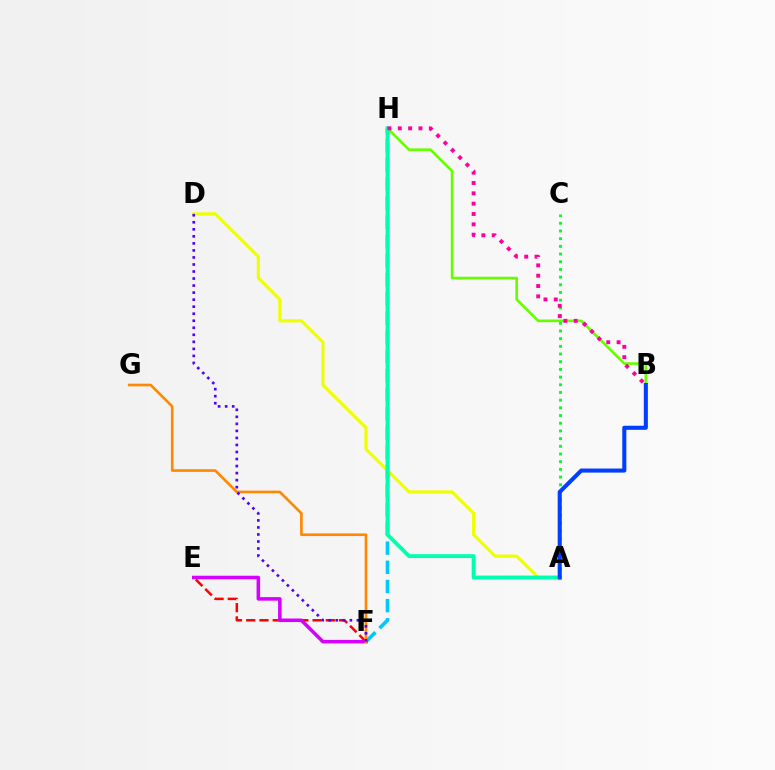{('F', 'H'): [{'color': '#00c7ff', 'line_style': 'dashed', 'thickness': 2.6}], ('A', 'D'): [{'color': '#eeff00', 'line_style': 'solid', 'thickness': 2.27}], ('E', 'F'): [{'color': '#ff0000', 'line_style': 'dashed', 'thickness': 1.8}, {'color': '#d600ff', 'line_style': 'solid', 'thickness': 2.55}], ('B', 'H'): [{'color': '#66ff00', 'line_style': 'solid', 'thickness': 1.91}, {'color': '#ff00a0', 'line_style': 'dotted', 'thickness': 2.81}], ('A', 'H'): [{'color': '#00ffaf', 'line_style': 'solid', 'thickness': 2.79}], ('A', 'C'): [{'color': '#00ff27', 'line_style': 'dotted', 'thickness': 2.09}], ('F', 'G'): [{'color': '#ff8800', 'line_style': 'solid', 'thickness': 1.9}], ('A', 'B'): [{'color': '#003fff', 'line_style': 'solid', 'thickness': 2.93}], ('D', 'F'): [{'color': '#4f00ff', 'line_style': 'dotted', 'thickness': 1.91}]}